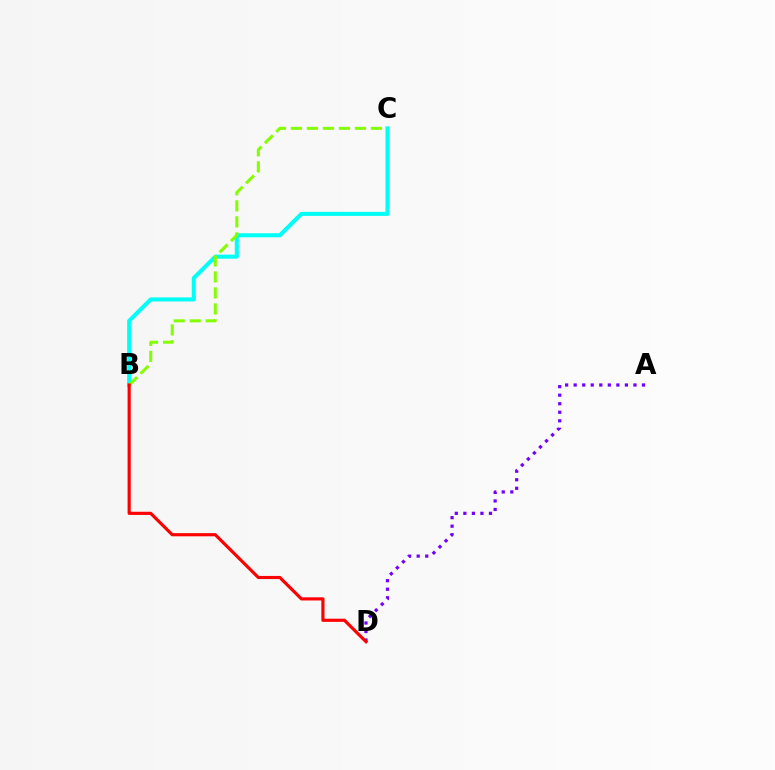{('B', 'C'): [{'color': '#00fff6', 'line_style': 'solid', 'thickness': 2.91}, {'color': '#84ff00', 'line_style': 'dashed', 'thickness': 2.17}], ('A', 'D'): [{'color': '#7200ff', 'line_style': 'dotted', 'thickness': 2.32}], ('B', 'D'): [{'color': '#ff0000', 'line_style': 'solid', 'thickness': 2.27}]}